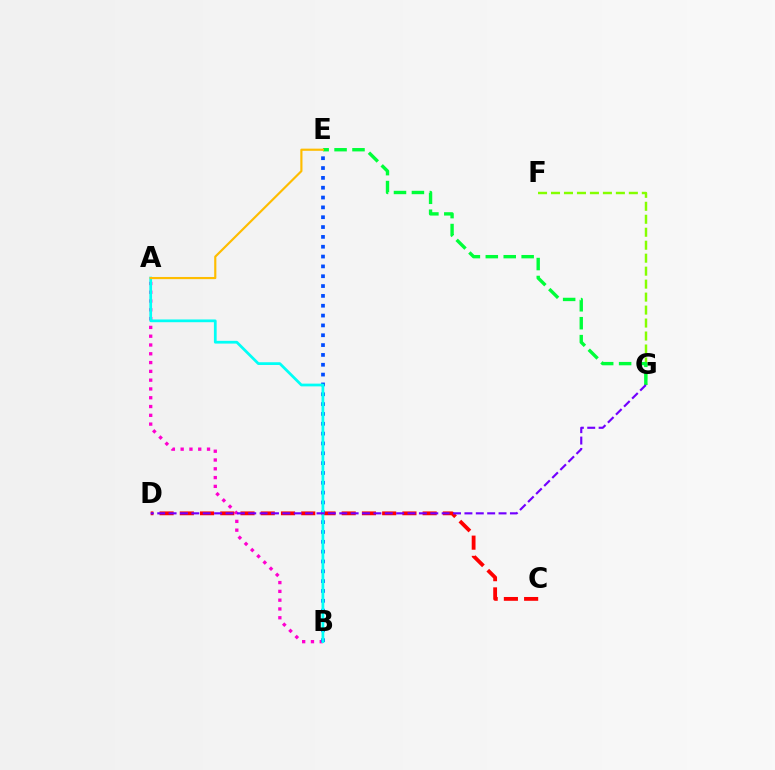{('A', 'B'): [{'color': '#ff00cf', 'line_style': 'dotted', 'thickness': 2.39}, {'color': '#00fff6', 'line_style': 'solid', 'thickness': 1.98}], ('F', 'G'): [{'color': '#84ff00', 'line_style': 'dashed', 'thickness': 1.76}], ('C', 'D'): [{'color': '#ff0000', 'line_style': 'dashed', 'thickness': 2.75}], ('B', 'E'): [{'color': '#004bff', 'line_style': 'dotted', 'thickness': 2.67}], ('E', 'G'): [{'color': '#00ff39', 'line_style': 'dashed', 'thickness': 2.44}], ('D', 'G'): [{'color': '#7200ff', 'line_style': 'dashed', 'thickness': 1.55}], ('A', 'E'): [{'color': '#ffbd00', 'line_style': 'solid', 'thickness': 1.56}]}